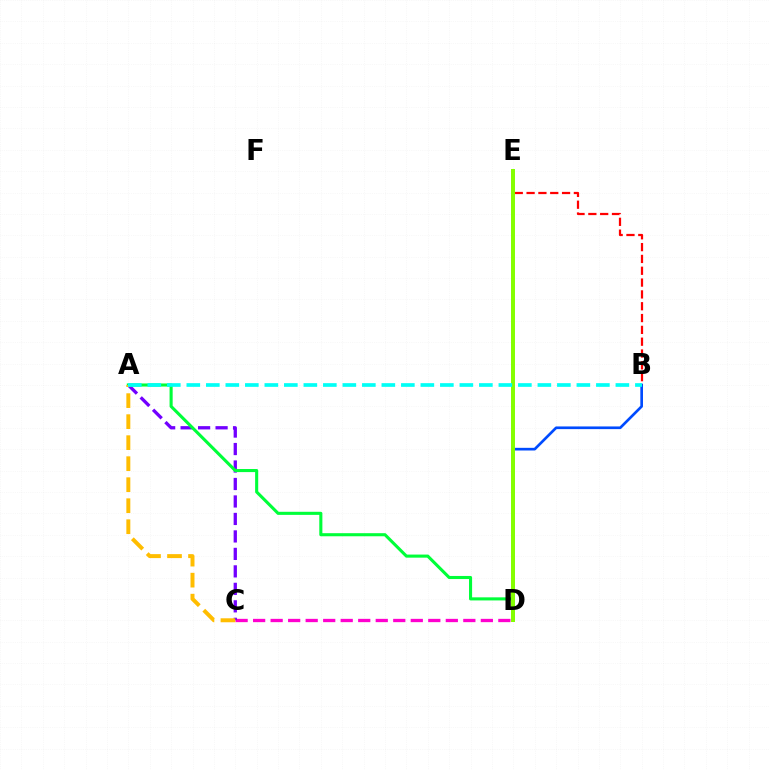{('C', 'D'): [{'color': '#ff00cf', 'line_style': 'dashed', 'thickness': 2.38}], ('A', 'C'): [{'color': '#7200ff', 'line_style': 'dashed', 'thickness': 2.37}, {'color': '#ffbd00', 'line_style': 'dashed', 'thickness': 2.85}], ('A', 'D'): [{'color': '#00ff39', 'line_style': 'solid', 'thickness': 2.22}], ('B', 'D'): [{'color': '#004bff', 'line_style': 'solid', 'thickness': 1.92}], ('B', 'E'): [{'color': '#ff0000', 'line_style': 'dashed', 'thickness': 1.61}], ('D', 'E'): [{'color': '#84ff00', 'line_style': 'solid', 'thickness': 2.86}], ('A', 'B'): [{'color': '#00fff6', 'line_style': 'dashed', 'thickness': 2.65}]}